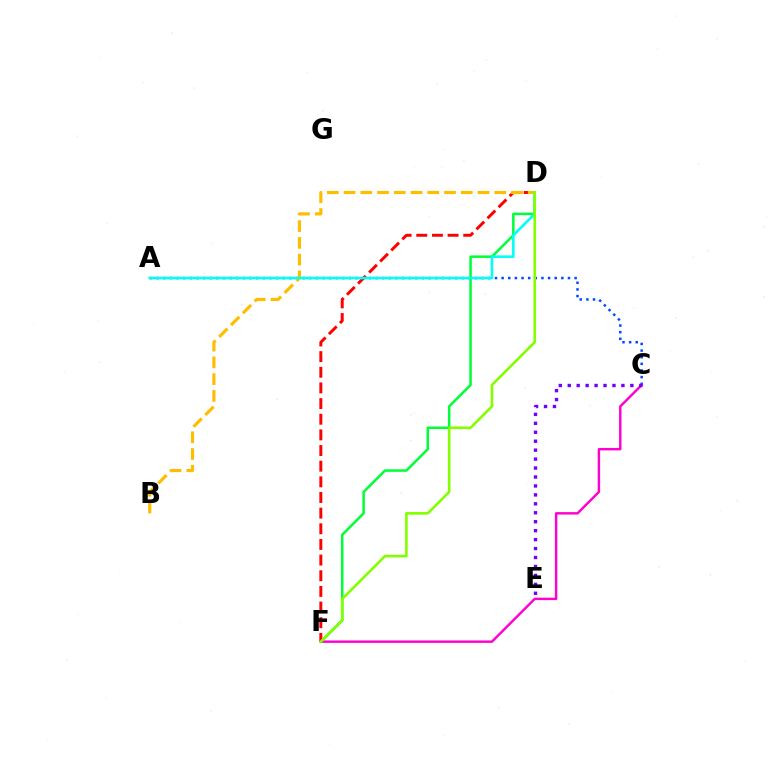{('A', 'C'): [{'color': '#004bff', 'line_style': 'dotted', 'thickness': 1.8}], ('D', 'F'): [{'color': '#00ff39', 'line_style': 'solid', 'thickness': 1.82}, {'color': '#ff0000', 'line_style': 'dashed', 'thickness': 2.13}, {'color': '#84ff00', 'line_style': 'solid', 'thickness': 1.89}], ('B', 'D'): [{'color': '#ffbd00', 'line_style': 'dashed', 'thickness': 2.28}], ('C', 'F'): [{'color': '#ff00cf', 'line_style': 'solid', 'thickness': 1.75}], ('C', 'E'): [{'color': '#7200ff', 'line_style': 'dotted', 'thickness': 2.43}], ('A', 'D'): [{'color': '#00fff6', 'line_style': 'solid', 'thickness': 1.85}]}